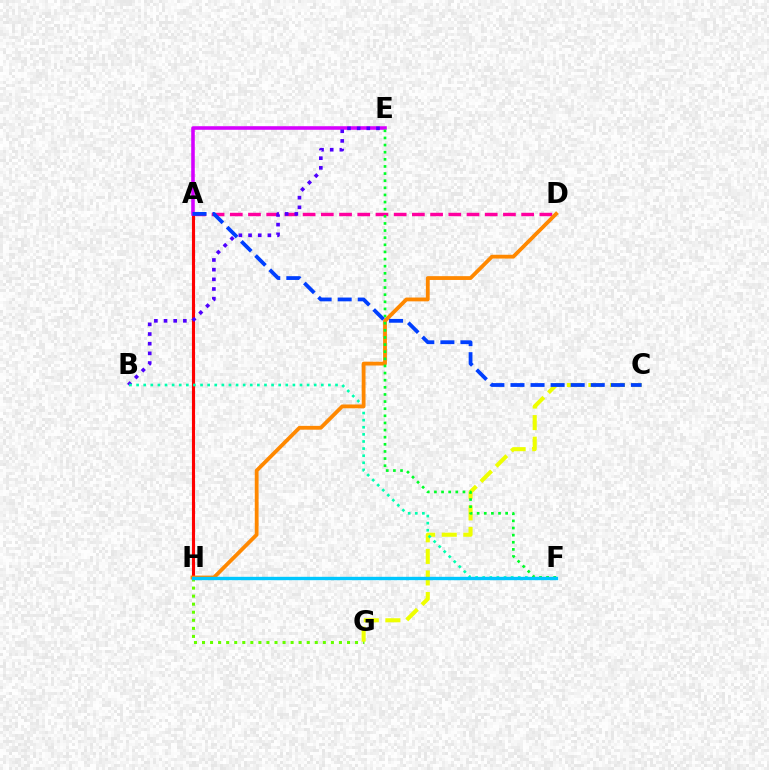{('A', 'D'): [{'color': '#ff00a0', 'line_style': 'dashed', 'thickness': 2.47}], ('G', 'H'): [{'color': '#66ff00', 'line_style': 'dotted', 'thickness': 2.19}], ('A', 'H'): [{'color': '#ff0000', 'line_style': 'solid', 'thickness': 2.24}], ('C', 'G'): [{'color': '#eeff00', 'line_style': 'dashed', 'thickness': 2.93}], ('A', 'E'): [{'color': '#d600ff', 'line_style': 'solid', 'thickness': 2.57}], ('B', 'E'): [{'color': '#4f00ff', 'line_style': 'dotted', 'thickness': 2.63}], ('B', 'F'): [{'color': '#00ffaf', 'line_style': 'dotted', 'thickness': 1.93}], ('D', 'H'): [{'color': '#ff8800', 'line_style': 'solid', 'thickness': 2.74}], ('E', 'F'): [{'color': '#00ff27', 'line_style': 'dotted', 'thickness': 1.94}], ('A', 'C'): [{'color': '#003fff', 'line_style': 'dashed', 'thickness': 2.73}], ('F', 'H'): [{'color': '#00c7ff', 'line_style': 'solid', 'thickness': 2.42}]}